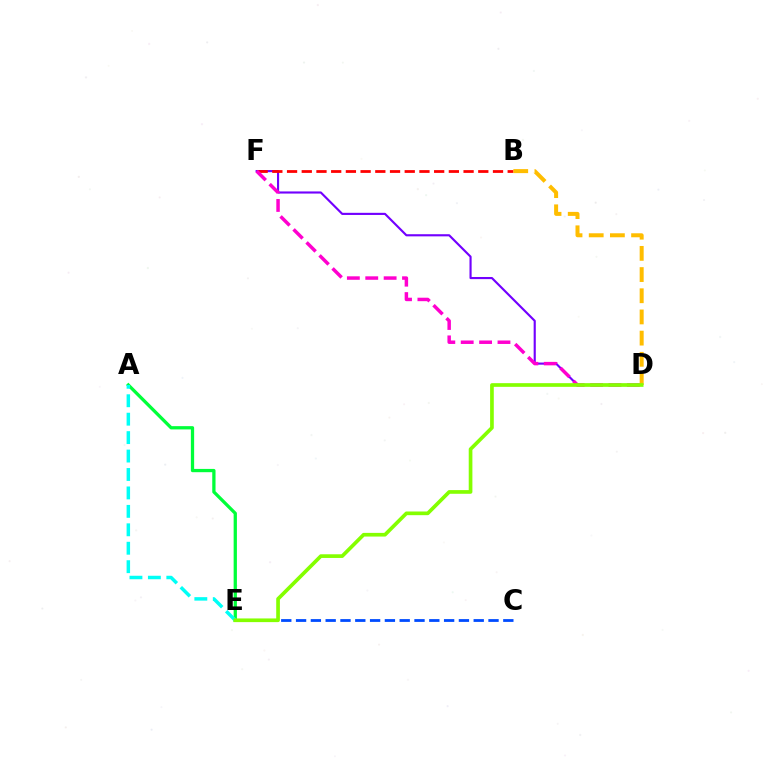{('D', 'F'): [{'color': '#7200ff', 'line_style': 'solid', 'thickness': 1.54}, {'color': '#ff00cf', 'line_style': 'dashed', 'thickness': 2.5}], ('B', 'F'): [{'color': '#ff0000', 'line_style': 'dashed', 'thickness': 2.0}], ('A', 'E'): [{'color': '#00ff39', 'line_style': 'solid', 'thickness': 2.36}, {'color': '#00fff6', 'line_style': 'dashed', 'thickness': 2.5}], ('B', 'D'): [{'color': '#ffbd00', 'line_style': 'dashed', 'thickness': 2.88}], ('C', 'E'): [{'color': '#004bff', 'line_style': 'dashed', 'thickness': 2.01}], ('D', 'E'): [{'color': '#84ff00', 'line_style': 'solid', 'thickness': 2.65}]}